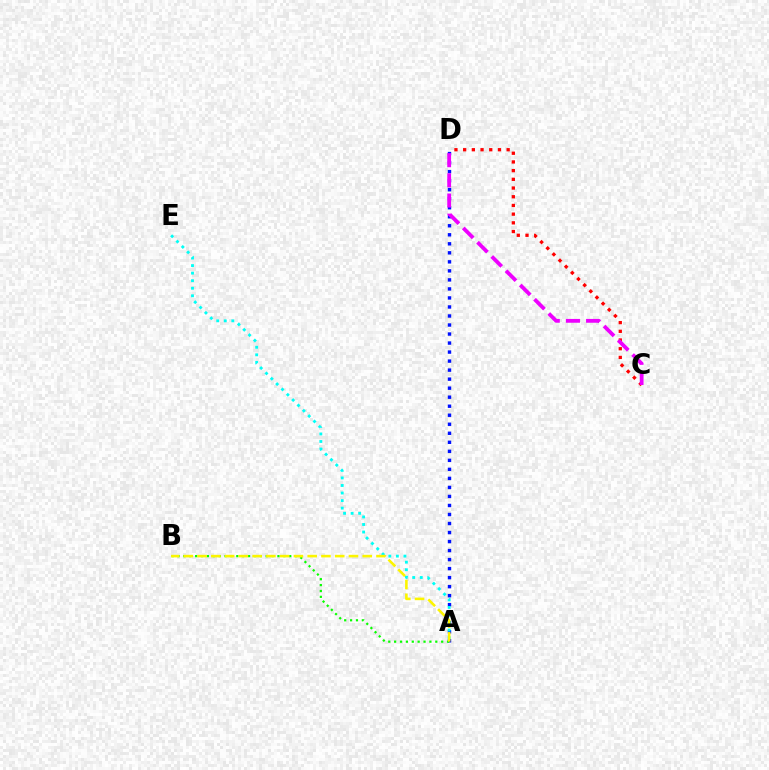{('A', 'D'): [{'color': '#0010ff', 'line_style': 'dotted', 'thickness': 2.45}], ('A', 'E'): [{'color': '#00fff6', 'line_style': 'dotted', 'thickness': 2.05}], ('A', 'B'): [{'color': '#08ff00', 'line_style': 'dotted', 'thickness': 1.6}, {'color': '#fcf500', 'line_style': 'dashed', 'thickness': 1.87}], ('C', 'D'): [{'color': '#ff0000', 'line_style': 'dotted', 'thickness': 2.36}, {'color': '#ee00ff', 'line_style': 'dashed', 'thickness': 2.74}]}